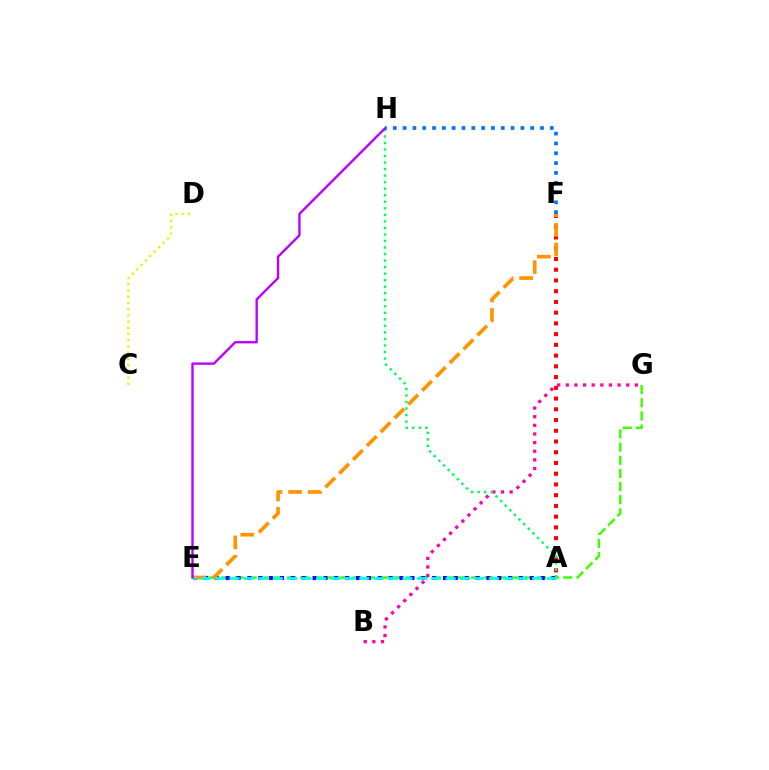{('E', 'G'): [{'color': '#3dff00', 'line_style': 'dashed', 'thickness': 1.79}], ('A', 'E'): [{'color': '#2500ff', 'line_style': 'dotted', 'thickness': 2.95}, {'color': '#00fff6', 'line_style': 'dashed', 'thickness': 1.96}], ('B', 'G'): [{'color': '#ff00ac', 'line_style': 'dotted', 'thickness': 2.34}], ('A', 'F'): [{'color': '#ff0000', 'line_style': 'dotted', 'thickness': 2.92}], ('E', 'F'): [{'color': '#ff9400', 'line_style': 'dashed', 'thickness': 2.65}], ('A', 'H'): [{'color': '#00ff5c', 'line_style': 'dotted', 'thickness': 1.78}], ('E', 'H'): [{'color': '#b900ff', 'line_style': 'solid', 'thickness': 1.7}], ('C', 'D'): [{'color': '#d1ff00', 'line_style': 'dotted', 'thickness': 1.69}], ('F', 'H'): [{'color': '#0074ff', 'line_style': 'dotted', 'thickness': 2.67}]}